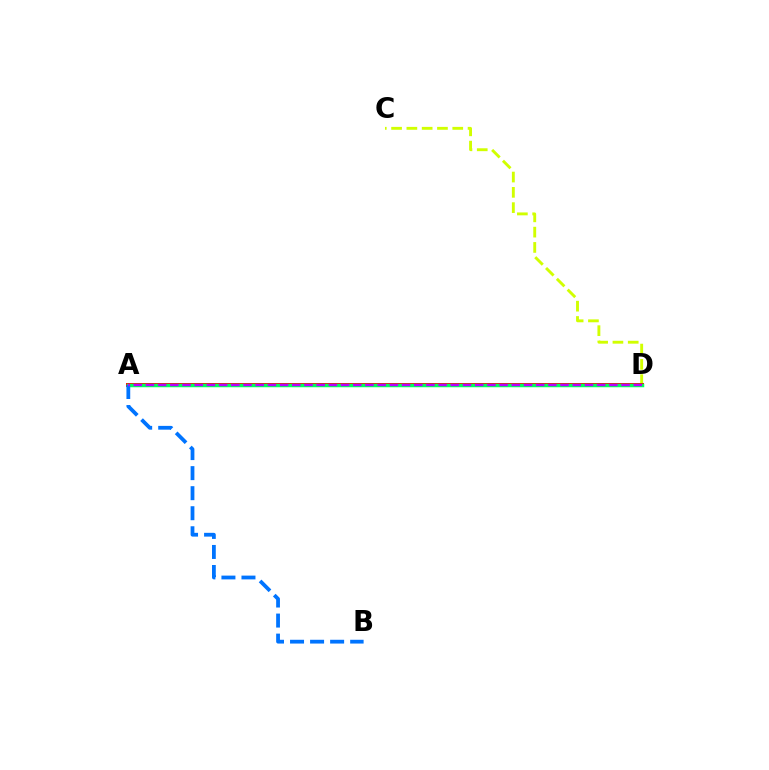{('C', 'D'): [{'color': '#d1ff00', 'line_style': 'dashed', 'thickness': 2.08}], ('A', 'D'): [{'color': '#ff0000', 'line_style': 'solid', 'thickness': 2.85}, {'color': '#00ff5c', 'line_style': 'solid', 'thickness': 2.5}, {'color': '#b900ff', 'line_style': 'dashed', 'thickness': 1.66}], ('A', 'B'): [{'color': '#0074ff', 'line_style': 'dashed', 'thickness': 2.72}]}